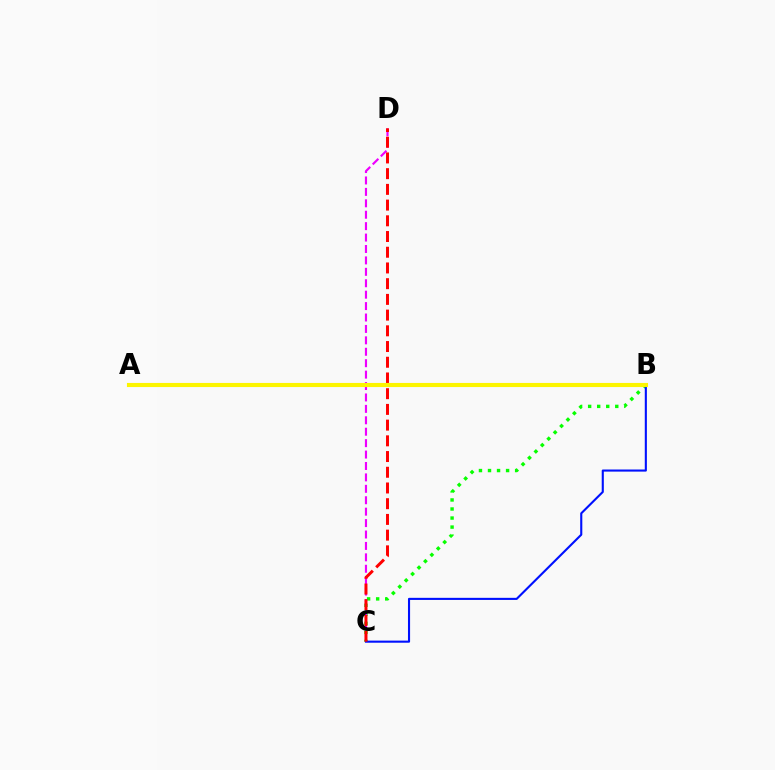{('B', 'C'): [{'color': '#08ff00', 'line_style': 'dotted', 'thickness': 2.46}, {'color': '#0010ff', 'line_style': 'solid', 'thickness': 1.52}], ('A', 'B'): [{'color': '#00fff6', 'line_style': 'solid', 'thickness': 2.06}, {'color': '#fcf500', 'line_style': 'solid', 'thickness': 2.96}], ('C', 'D'): [{'color': '#ee00ff', 'line_style': 'dashed', 'thickness': 1.55}, {'color': '#ff0000', 'line_style': 'dashed', 'thickness': 2.14}]}